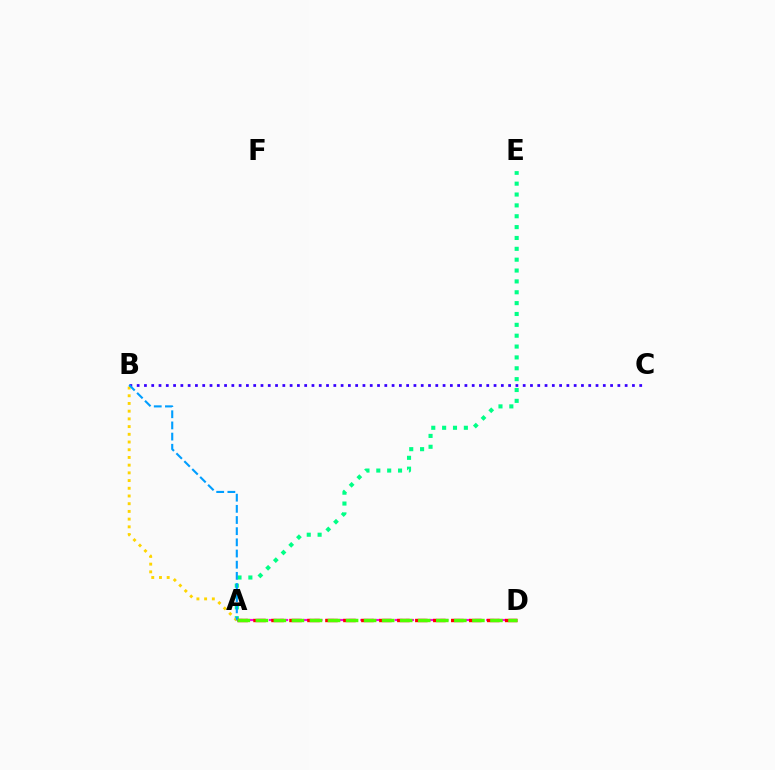{('A', 'E'): [{'color': '#00ff86', 'line_style': 'dotted', 'thickness': 2.95}], ('B', 'C'): [{'color': '#3700ff', 'line_style': 'dotted', 'thickness': 1.98}], ('A', 'B'): [{'color': '#ffd500', 'line_style': 'dotted', 'thickness': 2.09}, {'color': '#009eff', 'line_style': 'dashed', 'thickness': 1.52}], ('A', 'D'): [{'color': '#ff00ed', 'line_style': 'dashed', 'thickness': 1.55}, {'color': '#ff0000', 'line_style': 'dashed', 'thickness': 2.44}, {'color': '#4fff00', 'line_style': 'dashed', 'thickness': 2.45}]}